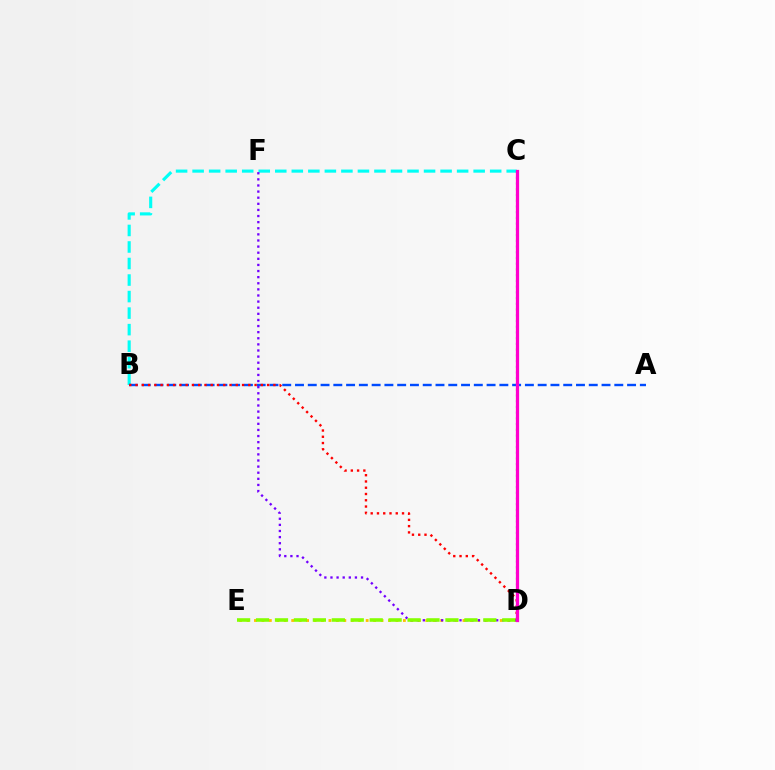{('D', 'E'): [{'color': '#ffbd00', 'line_style': 'dotted', 'thickness': 2.02}, {'color': '#84ff00', 'line_style': 'dashed', 'thickness': 2.57}], ('B', 'C'): [{'color': '#00fff6', 'line_style': 'dashed', 'thickness': 2.25}], ('A', 'B'): [{'color': '#004bff', 'line_style': 'dashed', 'thickness': 1.74}], ('B', 'D'): [{'color': '#ff0000', 'line_style': 'dotted', 'thickness': 1.7}], ('D', 'F'): [{'color': '#7200ff', 'line_style': 'dotted', 'thickness': 1.66}], ('C', 'D'): [{'color': '#00ff39', 'line_style': 'dotted', 'thickness': 1.56}, {'color': '#ff00cf', 'line_style': 'solid', 'thickness': 2.33}]}